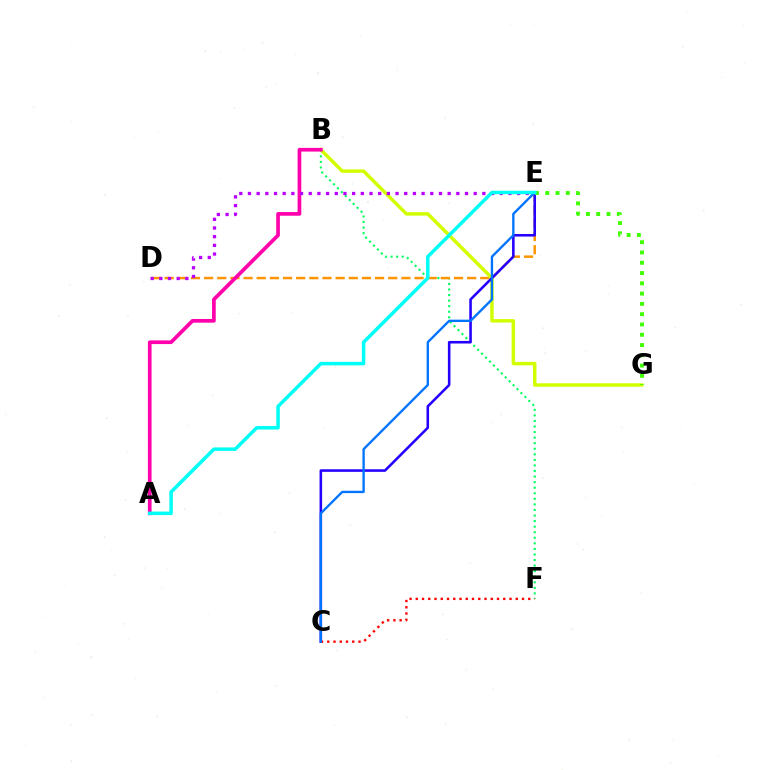{('B', 'F'): [{'color': '#00ff5c', 'line_style': 'dotted', 'thickness': 1.51}], ('D', 'E'): [{'color': '#ff9400', 'line_style': 'dashed', 'thickness': 1.79}, {'color': '#b900ff', 'line_style': 'dotted', 'thickness': 2.36}], ('B', 'G'): [{'color': '#d1ff00', 'line_style': 'solid', 'thickness': 2.49}], ('A', 'B'): [{'color': '#ff00ac', 'line_style': 'solid', 'thickness': 2.66}], ('C', 'E'): [{'color': '#2500ff', 'line_style': 'solid', 'thickness': 1.85}, {'color': '#0074ff', 'line_style': 'solid', 'thickness': 1.69}], ('C', 'F'): [{'color': '#ff0000', 'line_style': 'dotted', 'thickness': 1.7}], ('E', 'G'): [{'color': '#3dff00', 'line_style': 'dotted', 'thickness': 2.79}], ('A', 'E'): [{'color': '#00fff6', 'line_style': 'solid', 'thickness': 2.52}]}